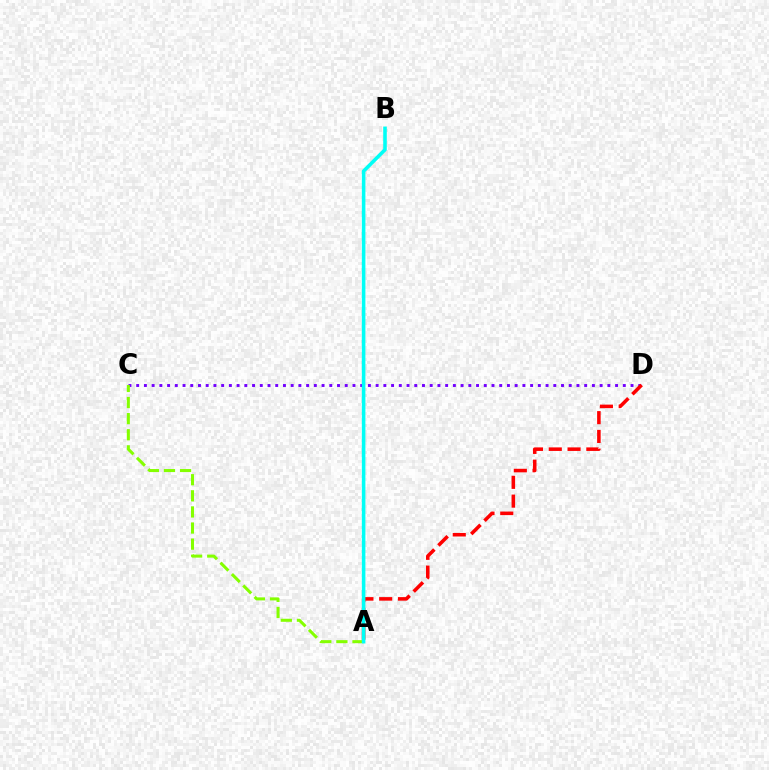{('C', 'D'): [{'color': '#7200ff', 'line_style': 'dotted', 'thickness': 2.1}], ('A', 'D'): [{'color': '#ff0000', 'line_style': 'dashed', 'thickness': 2.55}], ('A', 'C'): [{'color': '#84ff00', 'line_style': 'dashed', 'thickness': 2.19}], ('A', 'B'): [{'color': '#00fff6', 'line_style': 'solid', 'thickness': 2.57}]}